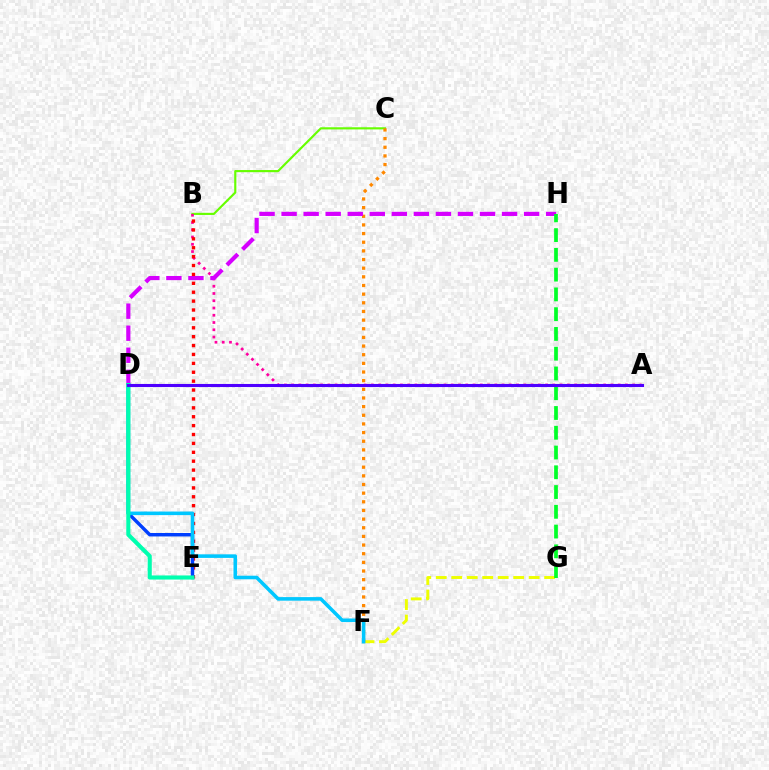{('B', 'C'): [{'color': '#66ff00', 'line_style': 'solid', 'thickness': 1.55}], ('F', 'G'): [{'color': '#eeff00', 'line_style': 'dashed', 'thickness': 2.1}], ('C', 'F'): [{'color': '#ff8800', 'line_style': 'dotted', 'thickness': 2.35}], ('A', 'B'): [{'color': '#ff00a0', 'line_style': 'dotted', 'thickness': 1.97}], ('D', 'H'): [{'color': '#d600ff', 'line_style': 'dashed', 'thickness': 2.99}], ('B', 'E'): [{'color': '#ff0000', 'line_style': 'dotted', 'thickness': 2.42}], ('D', 'E'): [{'color': '#003fff', 'line_style': 'solid', 'thickness': 2.48}, {'color': '#00ffaf', 'line_style': 'solid', 'thickness': 2.95}], ('D', 'F'): [{'color': '#00c7ff', 'line_style': 'solid', 'thickness': 2.57}], ('G', 'H'): [{'color': '#00ff27', 'line_style': 'dashed', 'thickness': 2.69}], ('A', 'D'): [{'color': '#4f00ff', 'line_style': 'solid', 'thickness': 2.22}]}